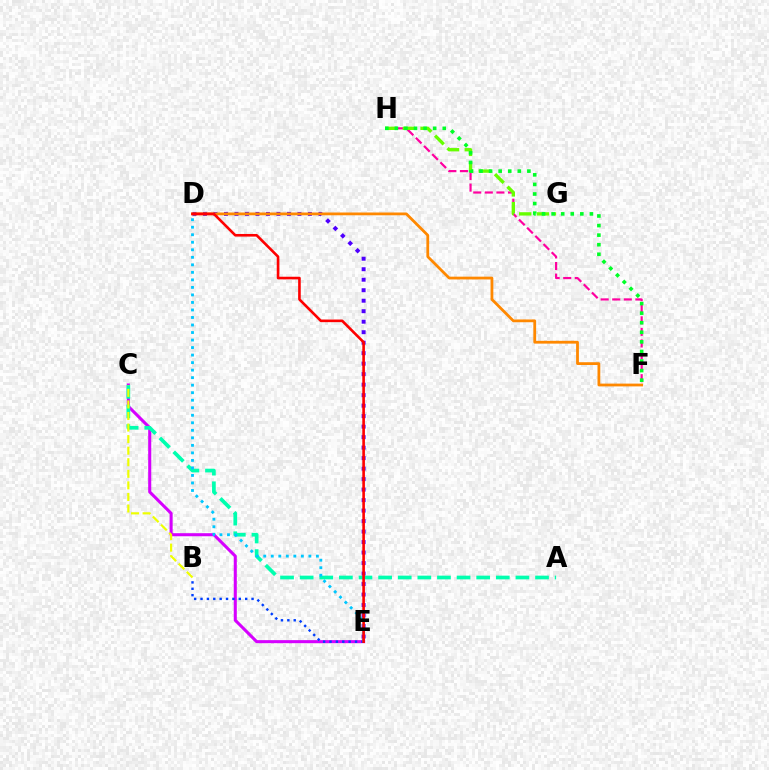{('F', 'H'): [{'color': '#ff00a0', 'line_style': 'dashed', 'thickness': 1.57}, {'color': '#00ff27', 'line_style': 'dotted', 'thickness': 2.6}], ('C', 'E'): [{'color': '#d600ff', 'line_style': 'solid', 'thickness': 2.2}], ('D', 'E'): [{'color': '#4f00ff', 'line_style': 'dotted', 'thickness': 2.85}, {'color': '#00c7ff', 'line_style': 'dotted', 'thickness': 2.04}, {'color': '#ff0000', 'line_style': 'solid', 'thickness': 1.89}], ('G', 'H'): [{'color': '#66ff00', 'line_style': 'dashed', 'thickness': 2.4}], ('A', 'C'): [{'color': '#00ffaf', 'line_style': 'dashed', 'thickness': 2.66}], ('B', 'C'): [{'color': '#eeff00', 'line_style': 'dashed', 'thickness': 1.57}], ('B', 'E'): [{'color': '#003fff', 'line_style': 'dotted', 'thickness': 1.73}], ('D', 'F'): [{'color': '#ff8800', 'line_style': 'solid', 'thickness': 2.01}]}